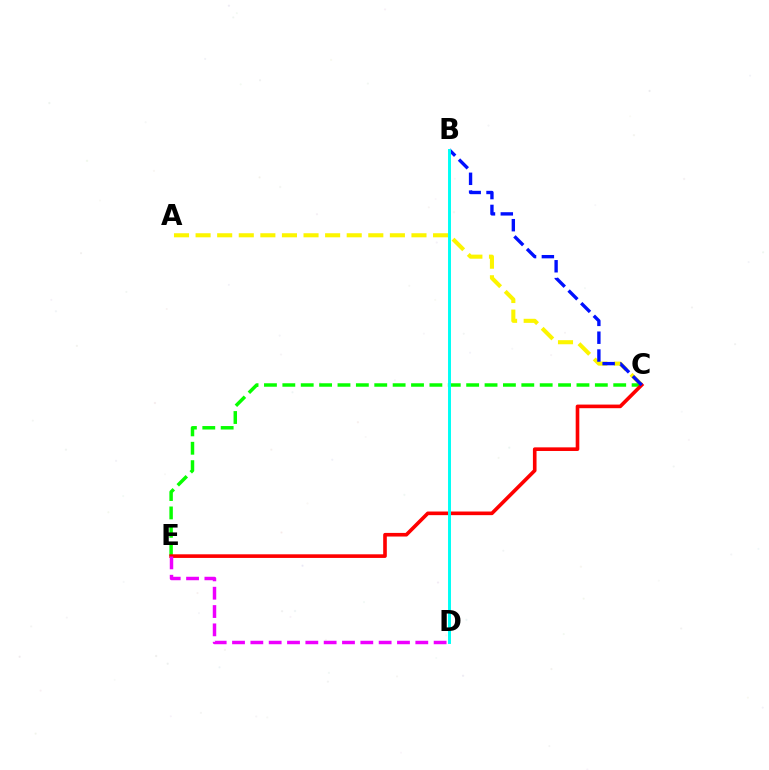{('A', 'C'): [{'color': '#fcf500', 'line_style': 'dashed', 'thickness': 2.93}], ('C', 'E'): [{'color': '#08ff00', 'line_style': 'dashed', 'thickness': 2.5}, {'color': '#ff0000', 'line_style': 'solid', 'thickness': 2.61}], ('B', 'C'): [{'color': '#0010ff', 'line_style': 'dashed', 'thickness': 2.42}], ('D', 'E'): [{'color': '#ee00ff', 'line_style': 'dashed', 'thickness': 2.49}], ('B', 'D'): [{'color': '#00fff6', 'line_style': 'solid', 'thickness': 2.12}]}